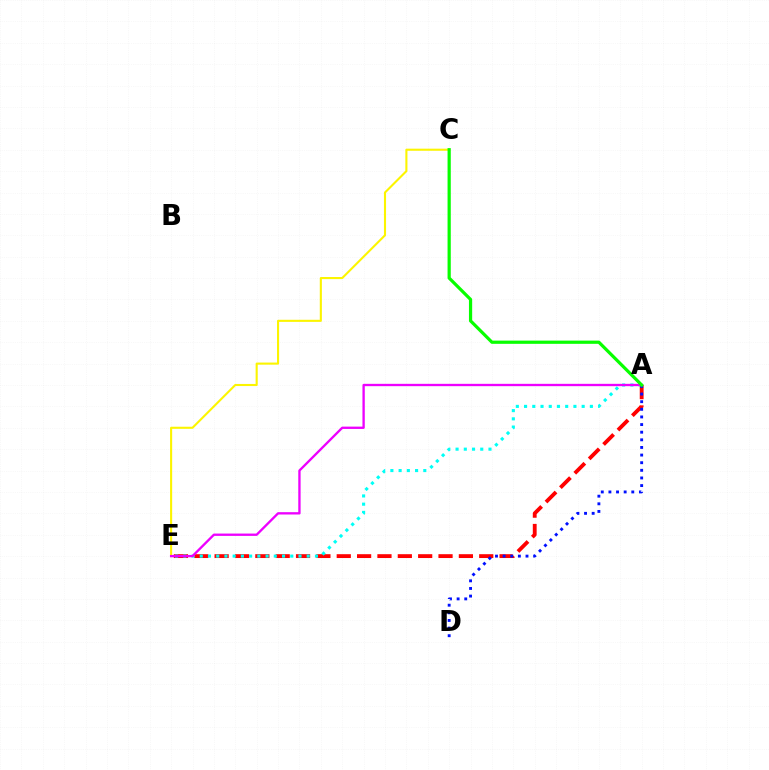{('A', 'E'): [{'color': '#ff0000', 'line_style': 'dashed', 'thickness': 2.77}, {'color': '#00fff6', 'line_style': 'dotted', 'thickness': 2.24}, {'color': '#ee00ff', 'line_style': 'solid', 'thickness': 1.68}], ('A', 'D'): [{'color': '#0010ff', 'line_style': 'dotted', 'thickness': 2.07}], ('C', 'E'): [{'color': '#fcf500', 'line_style': 'solid', 'thickness': 1.51}], ('A', 'C'): [{'color': '#08ff00', 'line_style': 'solid', 'thickness': 2.31}]}